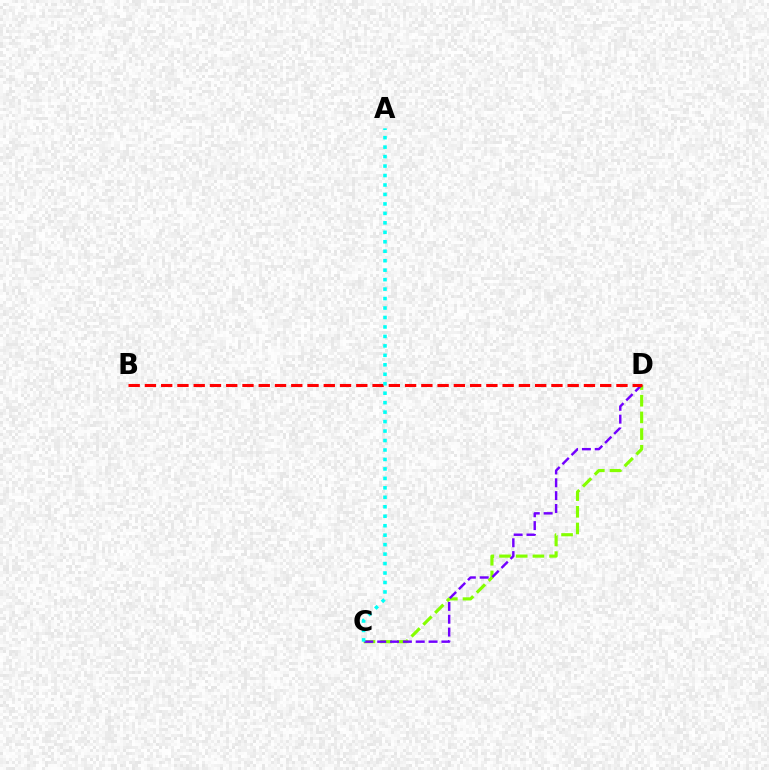{('C', 'D'): [{'color': '#84ff00', 'line_style': 'dashed', 'thickness': 2.27}, {'color': '#7200ff', 'line_style': 'dashed', 'thickness': 1.74}], ('B', 'D'): [{'color': '#ff0000', 'line_style': 'dashed', 'thickness': 2.21}], ('A', 'C'): [{'color': '#00fff6', 'line_style': 'dotted', 'thickness': 2.57}]}